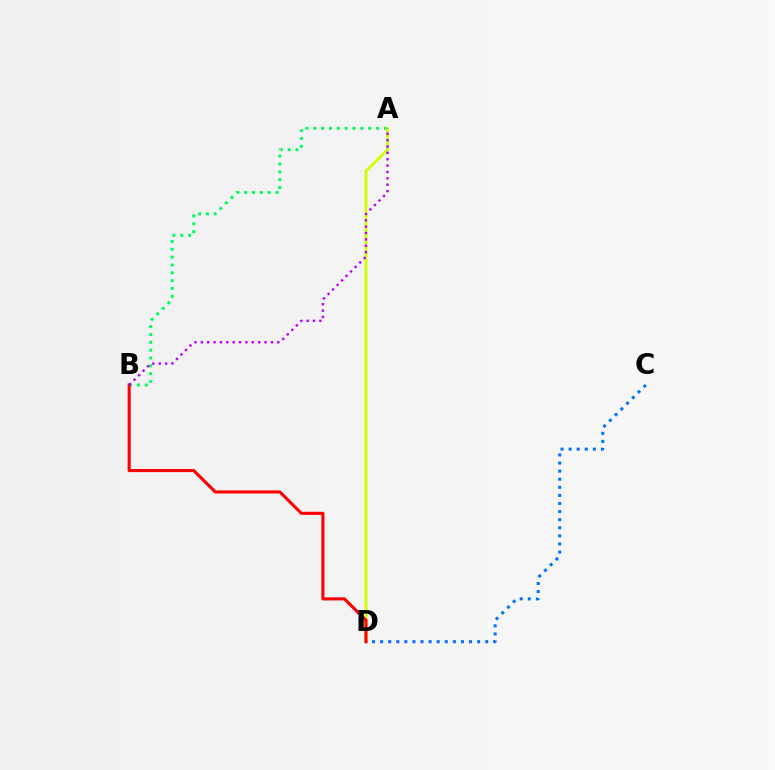{('A', 'B'): [{'color': '#00ff5c', 'line_style': 'dotted', 'thickness': 2.13}, {'color': '#b900ff', 'line_style': 'dotted', 'thickness': 1.73}], ('C', 'D'): [{'color': '#0074ff', 'line_style': 'dotted', 'thickness': 2.2}], ('A', 'D'): [{'color': '#d1ff00', 'line_style': 'solid', 'thickness': 2.06}], ('B', 'D'): [{'color': '#ff0000', 'line_style': 'solid', 'thickness': 2.23}]}